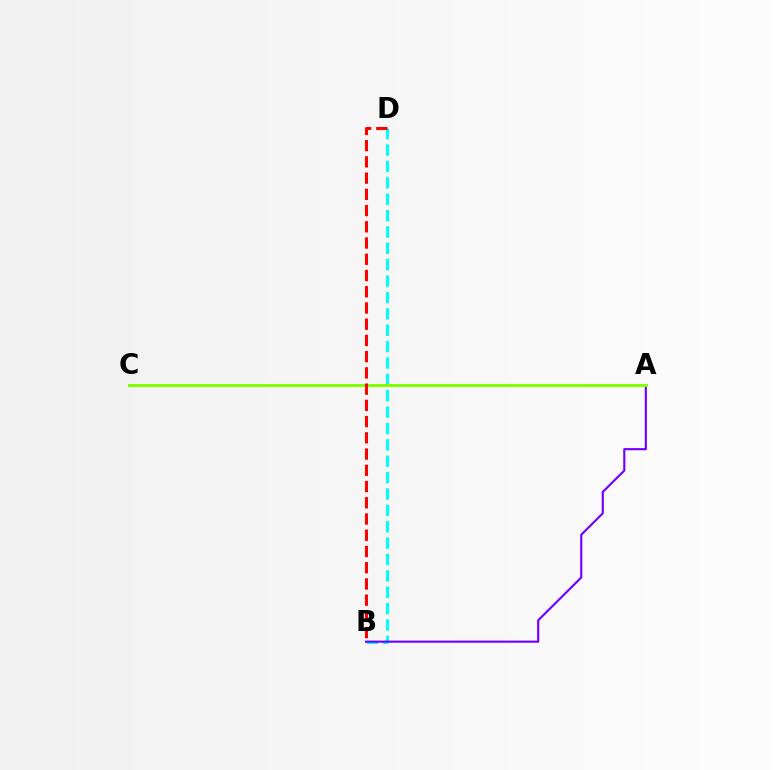{('B', 'D'): [{'color': '#00fff6', 'line_style': 'dashed', 'thickness': 2.22}, {'color': '#ff0000', 'line_style': 'dashed', 'thickness': 2.21}], ('A', 'B'): [{'color': '#7200ff', 'line_style': 'solid', 'thickness': 1.55}], ('A', 'C'): [{'color': '#84ff00', 'line_style': 'solid', 'thickness': 2.15}]}